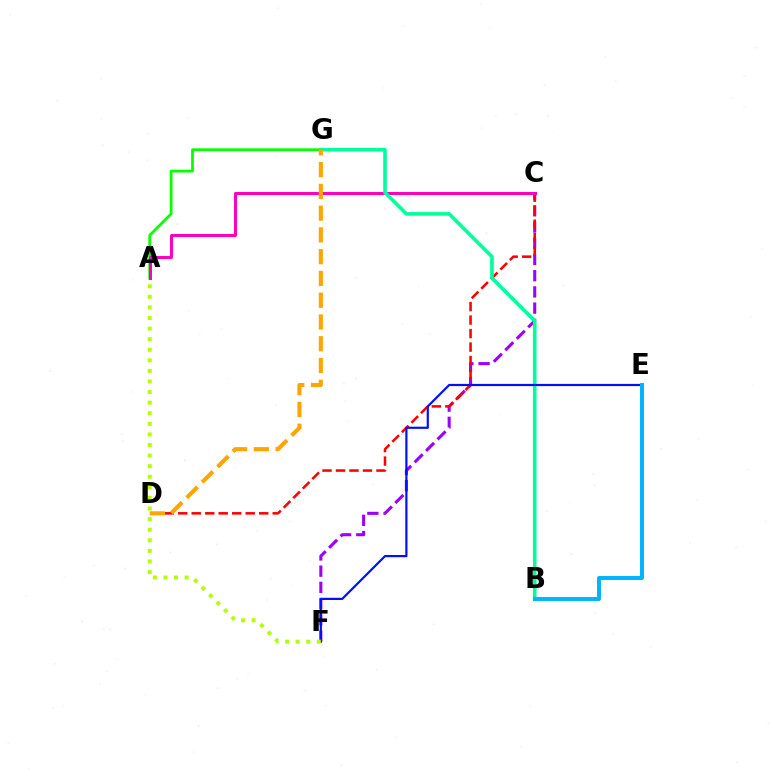{('C', 'F'): [{'color': '#9b00ff', 'line_style': 'dashed', 'thickness': 2.2}], ('C', 'D'): [{'color': '#ff0000', 'line_style': 'dashed', 'thickness': 1.83}], ('A', 'G'): [{'color': '#08ff00', 'line_style': 'solid', 'thickness': 2.0}], ('A', 'C'): [{'color': '#ff00bd', 'line_style': 'solid', 'thickness': 2.15}], ('B', 'G'): [{'color': '#00ff9d', 'line_style': 'solid', 'thickness': 2.59}], ('D', 'G'): [{'color': '#ffa500', 'line_style': 'dashed', 'thickness': 2.96}], ('E', 'F'): [{'color': '#0010ff', 'line_style': 'solid', 'thickness': 1.58}], ('B', 'E'): [{'color': '#00b5ff', 'line_style': 'solid', 'thickness': 2.86}], ('A', 'F'): [{'color': '#b3ff00', 'line_style': 'dotted', 'thickness': 2.88}]}